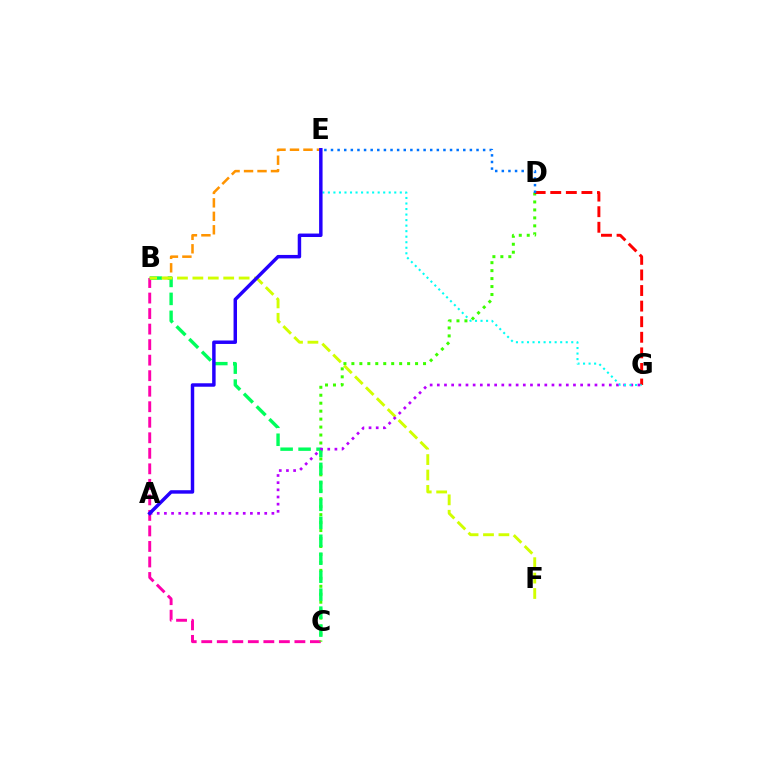{('B', 'C'): [{'color': '#ff00ac', 'line_style': 'dashed', 'thickness': 2.11}, {'color': '#00ff5c', 'line_style': 'dashed', 'thickness': 2.44}], ('C', 'D'): [{'color': '#3dff00', 'line_style': 'dotted', 'thickness': 2.16}], ('B', 'E'): [{'color': '#ff9400', 'line_style': 'dashed', 'thickness': 1.83}], ('D', 'G'): [{'color': '#ff0000', 'line_style': 'dashed', 'thickness': 2.12}], ('D', 'E'): [{'color': '#0074ff', 'line_style': 'dotted', 'thickness': 1.8}], ('B', 'F'): [{'color': '#d1ff00', 'line_style': 'dashed', 'thickness': 2.09}], ('A', 'G'): [{'color': '#b900ff', 'line_style': 'dotted', 'thickness': 1.95}], ('E', 'G'): [{'color': '#00fff6', 'line_style': 'dotted', 'thickness': 1.5}], ('A', 'E'): [{'color': '#2500ff', 'line_style': 'solid', 'thickness': 2.49}]}